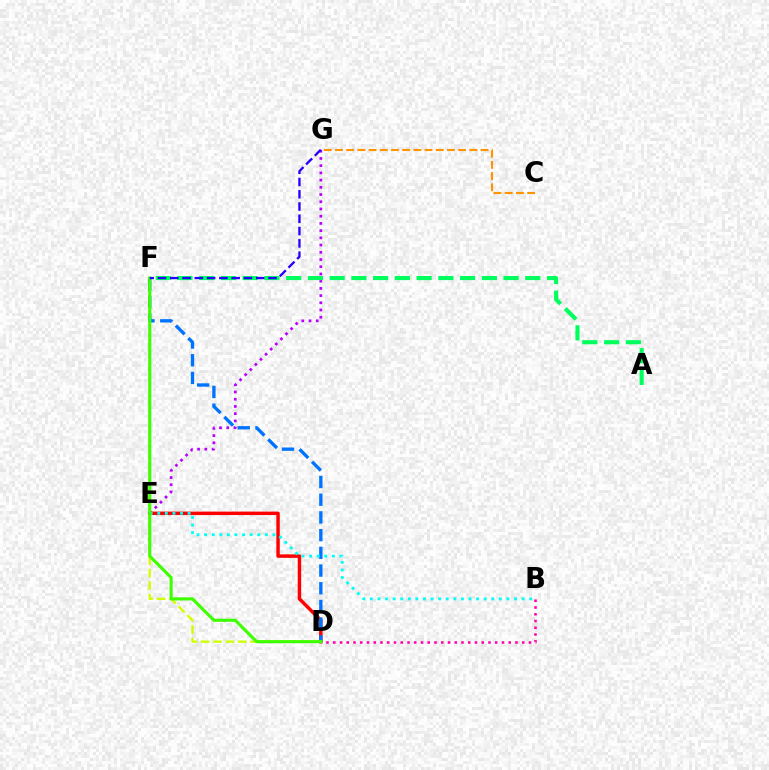{('E', 'G'): [{'color': '#b900ff', 'line_style': 'dotted', 'thickness': 1.96}], ('A', 'F'): [{'color': '#00ff5c', 'line_style': 'dashed', 'thickness': 2.95}], ('D', 'E'): [{'color': '#d1ff00', 'line_style': 'dashed', 'thickness': 1.68}, {'color': '#ff0000', 'line_style': 'solid', 'thickness': 2.49}], ('B', 'D'): [{'color': '#ff00ac', 'line_style': 'dotted', 'thickness': 1.83}], ('D', 'F'): [{'color': '#0074ff', 'line_style': 'dashed', 'thickness': 2.41}, {'color': '#3dff00', 'line_style': 'solid', 'thickness': 2.24}], ('B', 'E'): [{'color': '#00fff6', 'line_style': 'dotted', 'thickness': 2.06}], ('F', 'G'): [{'color': '#2500ff', 'line_style': 'dashed', 'thickness': 1.67}], ('C', 'G'): [{'color': '#ff9400', 'line_style': 'dashed', 'thickness': 1.52}]}